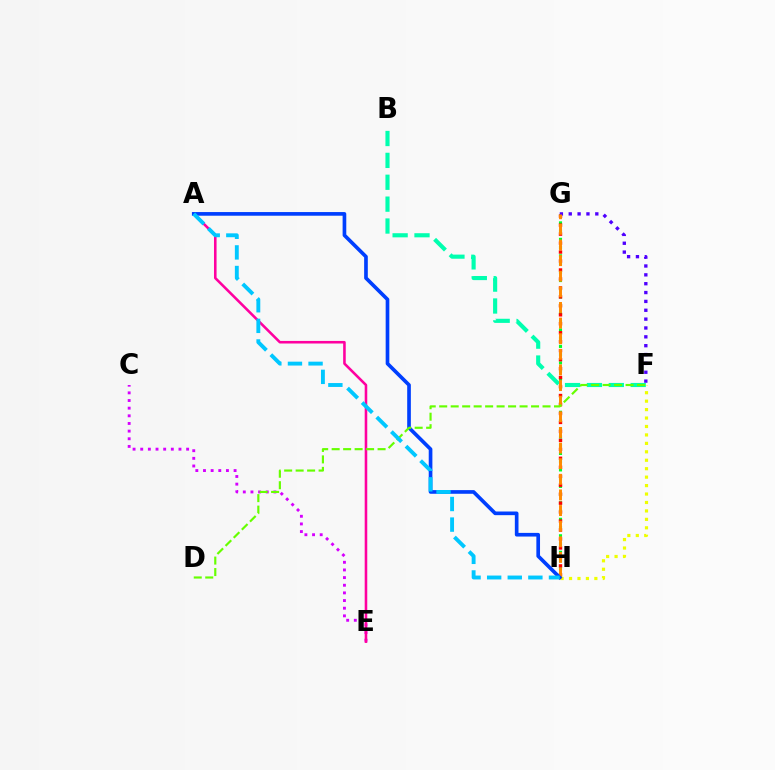{('G', 'H'): [{'color': '#00ff27', 'line_style': 'dotted', 'thickness': 2.24}, {'color': '#ff0000', 'line_style': 'dotted', 'thickness': 2.44}, {'color': '#ff8800', 'line_style': 'dashed', 'thickness': 2.12}], ('F', 'H'): [{'color': '#eeff00', 'line_style': 'dotted', 'thickness': 2.29}], ('C', 'E'): [{'color': '#d600ff', 'line_style': 'dotted', 'thickness': 2.08}], ('B', 'F'): [{'color': '#00ffaf', 'line_style': 'dashed', 'thickness': 2.97}], ('F', 'G'): [{'color': '#4f00ff', 'line_style': 'dotted', 'thickness': 2.41}], ('A', 'E'): [{'color': '#ff00a0', 'line_style': 'solid', 'thickness': 1.85}], ('A', 'H'): [{'color': '#003fff', 'line_style': 'solid', 'thickness': 2.64}, {'color': '#00c7ff', 'line_style': 'dashed', 'thickness': 2.8}], ('D', 'F'): [{'color': '#66ff00', 'line_style': 'dashed', 'thickness': 1.56}]}